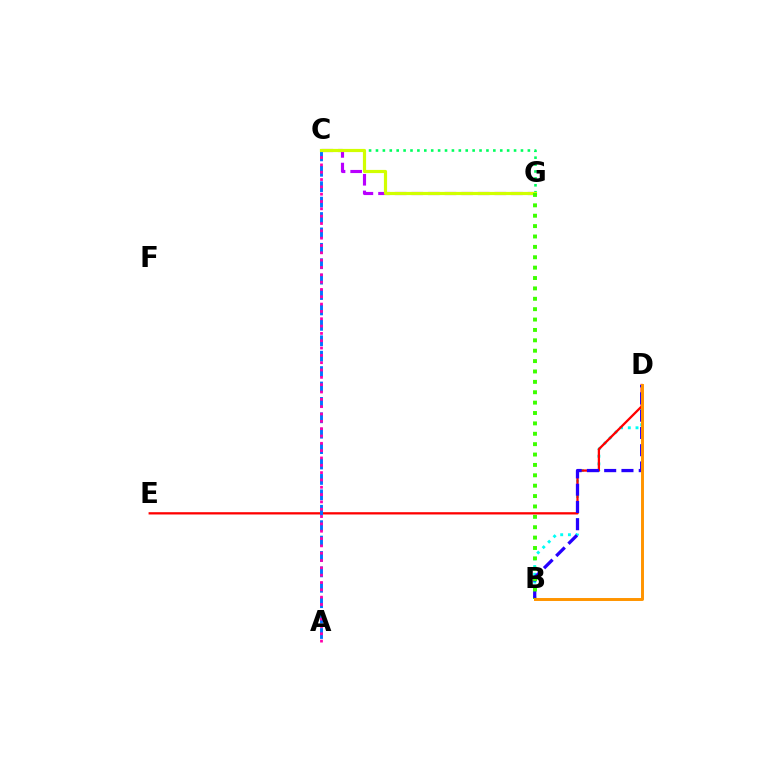{('B', 'D'): [{'color': '#00fff6', 'line_style': 'dotted', 'thickness': 2.1}, {'color': '#2500ff', 'line_style': 'dashed', 'thickness': 2.35}, {'color': '#ff9400', 'line_style': 'solid', 'thickness': 2.13}], ('C', 'G'): [{'color': '#00ff5c', 'line_style': 'dotted', 'thickness': 1.88}, {'color': '#b900ff', 'line_style': 'dashed', 'thickness': 2.26}, {'color': '#d1ff00', 'line_style': 'solid', 'thickness': 2.29}], ('D', 'E'): [{'color': '#ff0000', 'line_style': 'solid', 'thickness': 1.64}], ('A', 'C'): [{'color': '#0074ff', 'line_style': 'dashed', 'thickness': 2.09}, {'color': '#ff00ac', 'line_style': 'dotted', 'thickness': 1.99}], ('B', 'G'): [{'color': '#3dff00', 'line_style': 'dotted', 'thickness': 2.82}]}